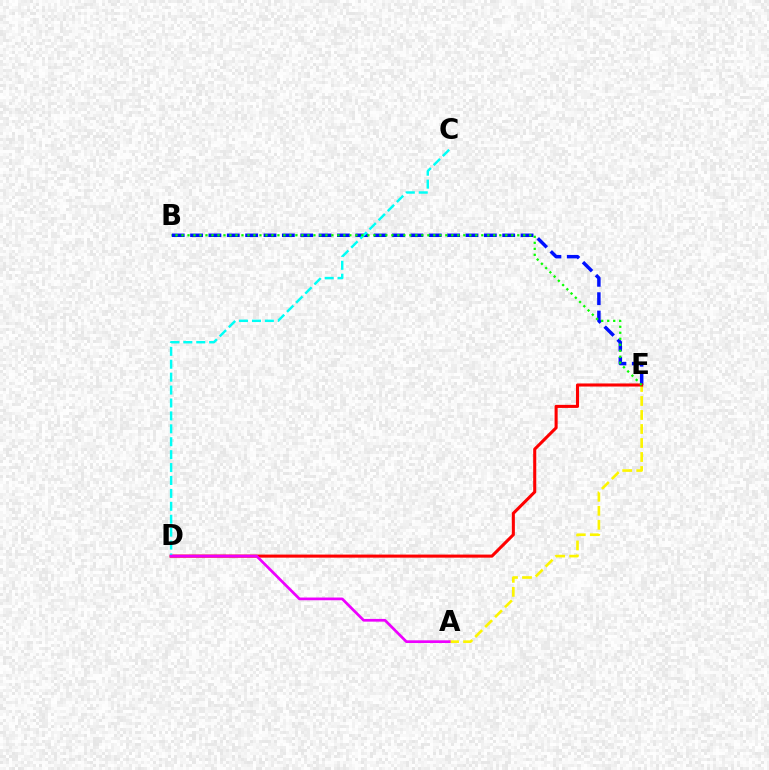{('B', 'E'): [{'color': '#0010ff', 'line_style': 'dashed', 'thickness': 2.49}, {'color': '#08ff00', 'line_style': 'dotted', 'thickness': 1.63}], ('A', 'E'): [{'color': '#fcf500', 'line_style': 'dashed', 'thickness': 1.9}], ('D', 'E'): [{'color': '#ff0000', 'line_style': 'solid', 'thickness': 2.21}], ('C', 'D'): [{'color': '#00fff6', 'line_style': 'dashed', 'thickness': 1.75}], ('A', 'D'): [{'color': '#ee00ff', 'line_style': 'solid', 'thickness': 1.96}]}